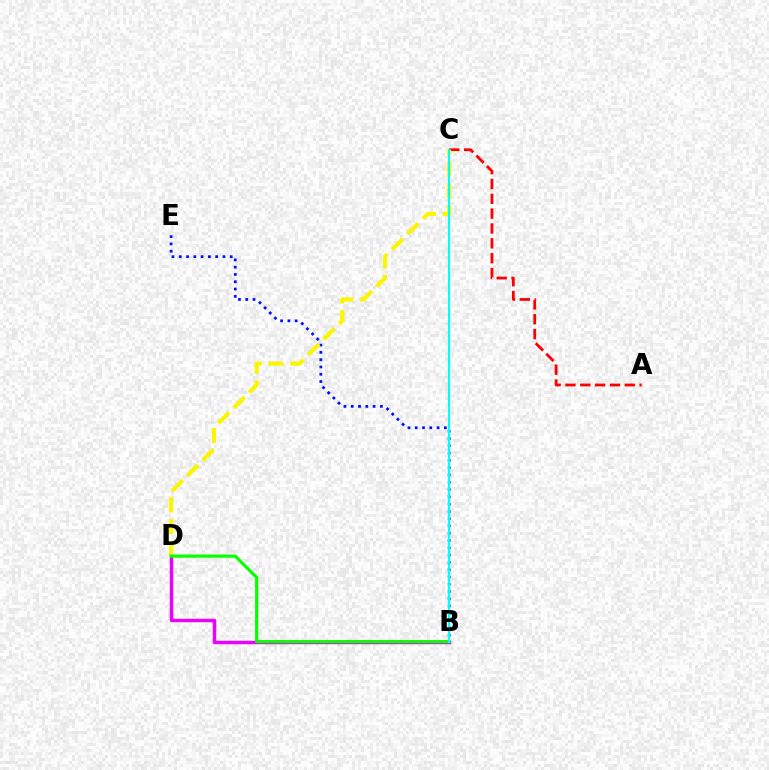{('B', 'E'): [{'color': '#0010ff', 'line_style': 'dotted', 'thickness': 1.98}], ('B', 'D'): [{'color': '#ee00ff', 'line_style': 'solid', 'thickness': 2.47}, {'color': '#08ff00', 'line_style': 'solid', 'thickness': 2.3}], ('A', 'C'): [{'color': '#ff0000', 'line_style': 'dashed', 'thickness': 2.02}], ('C', 'D'): [{'color': '#fcf500', 'line_style': 'dashed', 'thickness': 2.96}], ('B', 'C'): [{'color': '#00fff6', 'line_style': 'solid', 'thickness': 1.53}]}